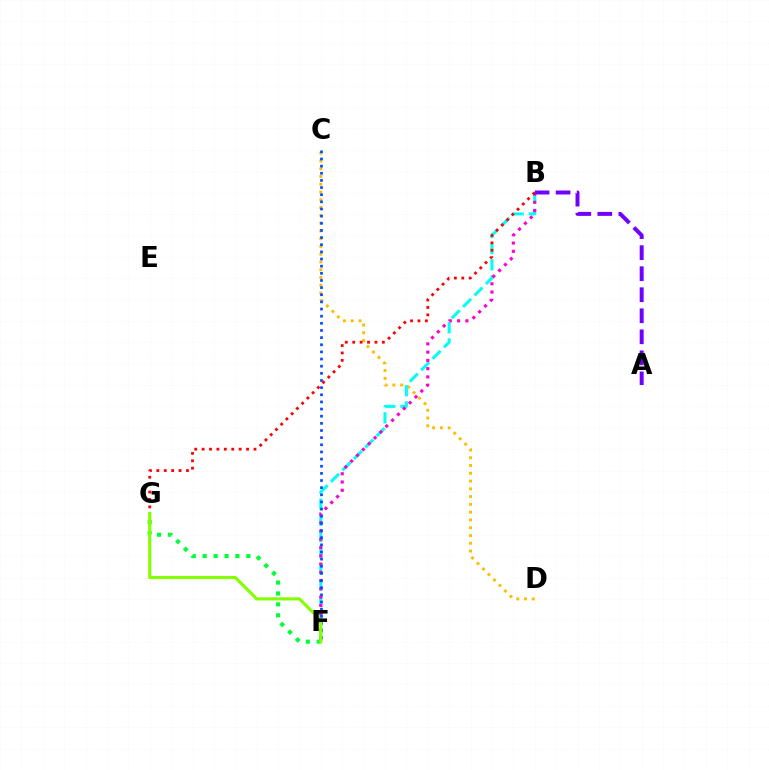{('C', 'D'): [{'color': '#ffbd00', 'line_style': 'dotted', 'thickness': 2.11}], ('B', 'F'): [{'color': '#00fff6', 'line_style': 'dashed', 'thickness': 2.19}, {'color': '#ff00cf', 'line_style': 'dotted', 'thickness': 2.25}], ('F', 'G'): [{'color': '#00ff39', 'line_style': 'dotted', 'thickness': 2.96}, {'color': '#84ff00', 'line_style': 'solid', 'thickness': 2.23}], ('C', 'F'): [{'color': '#004bff', 'line_style': 'dotted', 'thickness': 1.94}], ('B', 'G'): [{'color': '#ff0000', 'line_style': 'dotted', 'thickness': 2.01}], ('A', 'B'): [{'color': '#7200ff', 'line_style': 'dashed', 'thickness': 2.86}]}